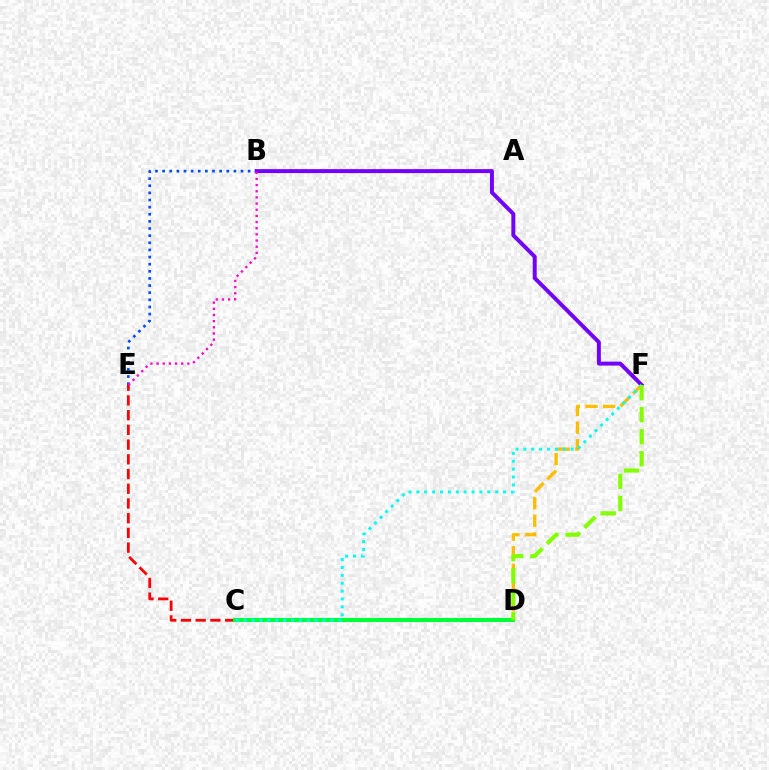{('C', 'E'): [{'color': '#ff0000', 'line_style': 'dashed', 'thickness': 2.0}], ('D', 'F'): [{'color': '#ffbd00', 'line_style': 'dashed', 'thickness': 2.39}, {'color': '#84ff00', 'line_style': 'dashed', 'thickness': 2.99}], ('C', 'D'): [{'color': '#00ff39', 'line_style': 'solid', 'thickness': 2.96}], ('B', 'E'): [{'color': '#004bff', 'line_style': 'dotted', 'thickness': 1.94}, {'color': '#ff00cf', 'line_style': 'dotted', 'thickness': 1.67}], ('B', 'F'): [{'color': '#7200ff', 'line_style': 'solid', 'thickness': 2.84}], ('C', 'F'): [{'color': '#00fff6', 'line_style': 'dotted', 'thickness': 2.14}]}